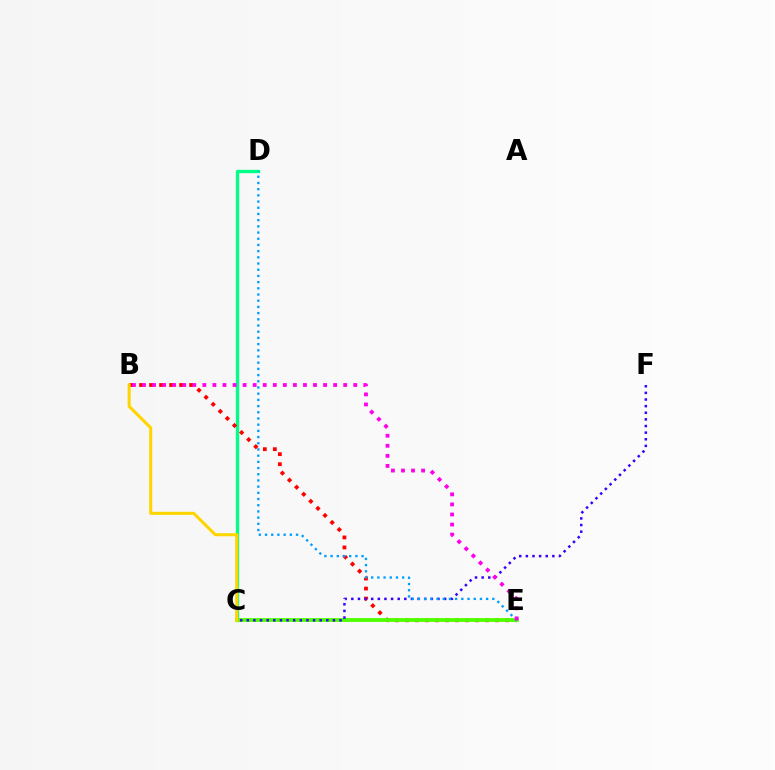{('C', 'D'): [{'color': '#00ff86', 'line_style': 'solid', 'thickness': 2.41}], ('B', 'E'): [{'color': '#ff0000', 'line_style': 'dotted', 'thickness': 2.72}, {'color': '#ff00ed', 'line_style': 'dotted', 'thickness': 2.73}], ('C', 'E'): [{'color': '#4fff00', 'line_style': 'solid', 'thickness': 2.74}], ('C', 'F'): [{'color': '#3700ff', 'line_style': 'dotted', 'thickness': 1.8}], ('D', 'E'): [{'color': '#009eff', 'line_style': 'dotted', 'thickness': 1.68}], ('B', 'C'): [{'color': '#ffd500', 'line_style': 'solid', 'thickness': 2.2}]}